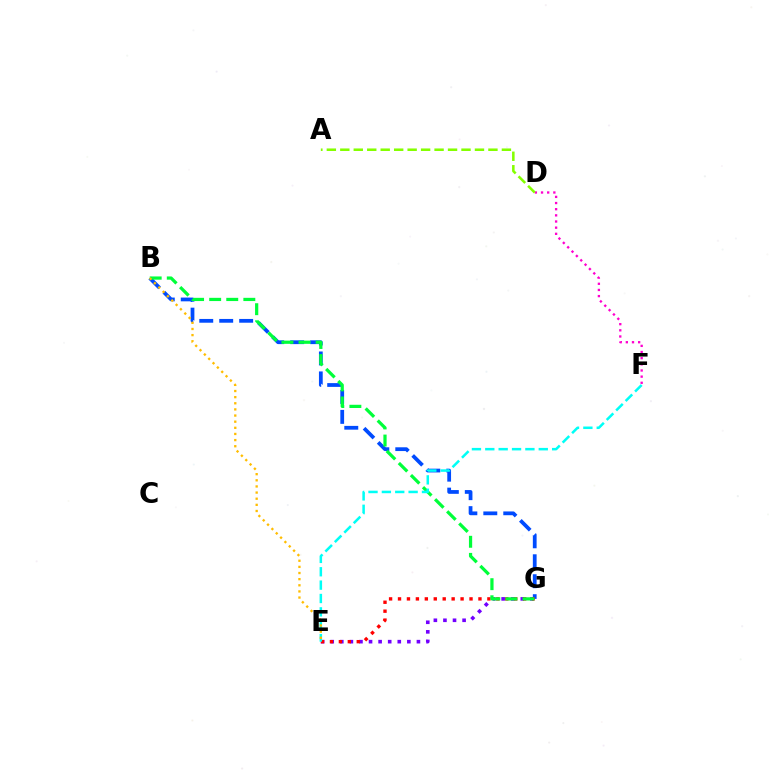{('B', 'G'): [{'color': '#004bff', 'line_style': 'dashed', 'thickness': 2.71}, {'color': '#00ff39', 'line_style': 'dashed', 'thickness': 2.32}], ('E', 'G'): [{'color': '#7200ff', 'line_style': 'dotted', 'thickness': 2.6}, {'color': '#ff0000', 'line_style': 'dotted', 'thickness': 2.43}], ('D', 'F'): [{'color': '#ff00cf', 'line_style': 'dotted', 'thickness': 1.67}], ('A', 'D'): [{'color': '#84ff00', 'line_style': 'dashed', 'thickness': 1.83}], ('E', 'F'): [{'color': '#00fff6', 'line_style': 'dashed', 'thickness': 1.82}], ('B', 'E'): [{'color': '#ffbd00', 'line_style': 'dotted', 'thickness': 1.67}]}